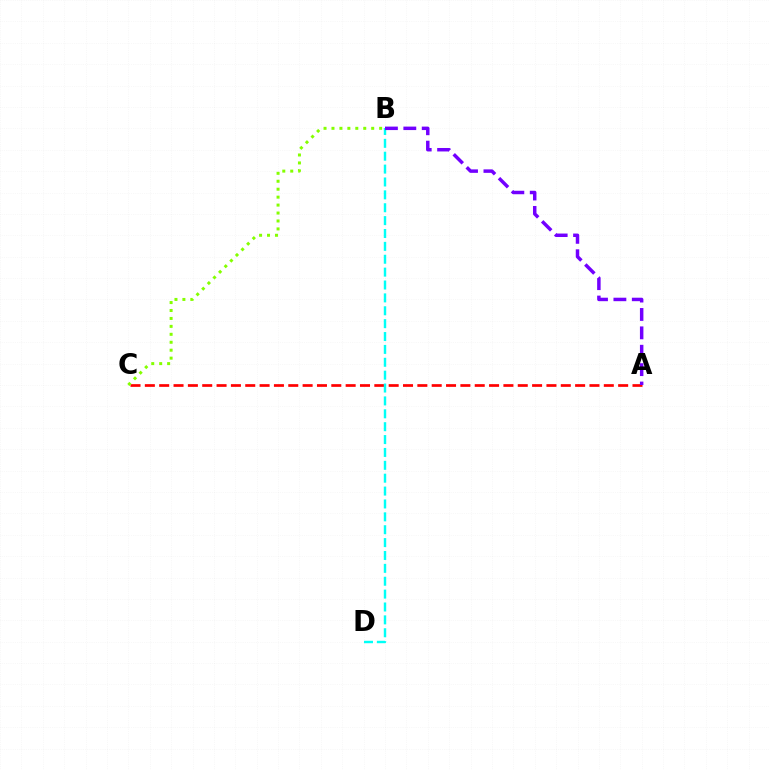{('A', 'C'): [{'color': '#ff0000', 'line_style': 'dashed', 'thickness': 1.95}], ('B', 'D'): [{'color': '#00fff6', 'line_style': 'dashed', 'thickness': 1.75}], ('B', 'C'): [{'color': '#84ff00', 'line_style': 'dotted', 'thickness': 2.16}], ('A', 'B'): [{'color': '#7200ff', 'line_style': 'dashed', 'thickness': 2.5}]}